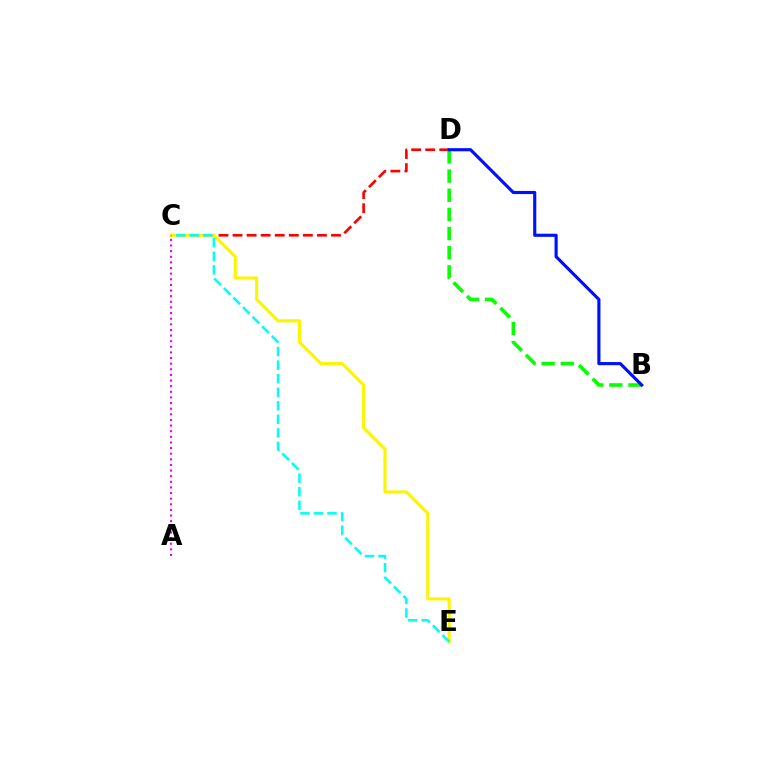{('C', 'D'): [{'color': '#ff0000', 'line_style': 'dashed', 'thickness': 1.91}], ('C', 'E'): [{'color': '#fcf500', 'line_style': 'solid', 'thickness': 2.24}, {'color': '#00fff6', 'line_style': 'dashed', 'thickness': 1.84}], ('B', 'D'): [{'color': '#08ff00', 'line_style': 'dashed', 'thickness': 2.6}, {'color': '#0010ff', 'line_style': 'solid', 'thickness': 2.26}], ('A', 'C'): [{'color': '#ee00ff', 'line_style': 'dotted', 'thickness': 1.53}]}